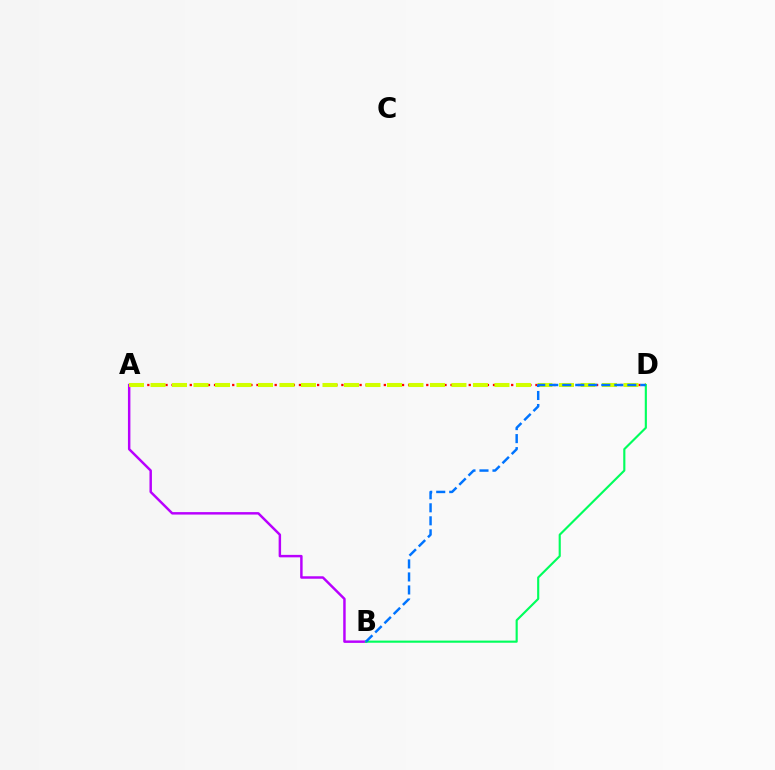{('A', 'D'): [{'color': '#ff0000', 'line_style': 'dotted', 'thickness': 1.65}, {'color': '#d1ff00', 'line_style': 'dashed', 'thickness': 2.92}], ('A', 'B'): [{'color': '#b900ff', 'line_style': 'solid', 'thickness': 1.77}], ('B', 'D'): [{'color': '#00ff5c', 'line_style': 'solid', 'thickness': 1.54}, {'color': '#0074ff', 'line_style': 'dashed', 'thickness': 1.77}]}